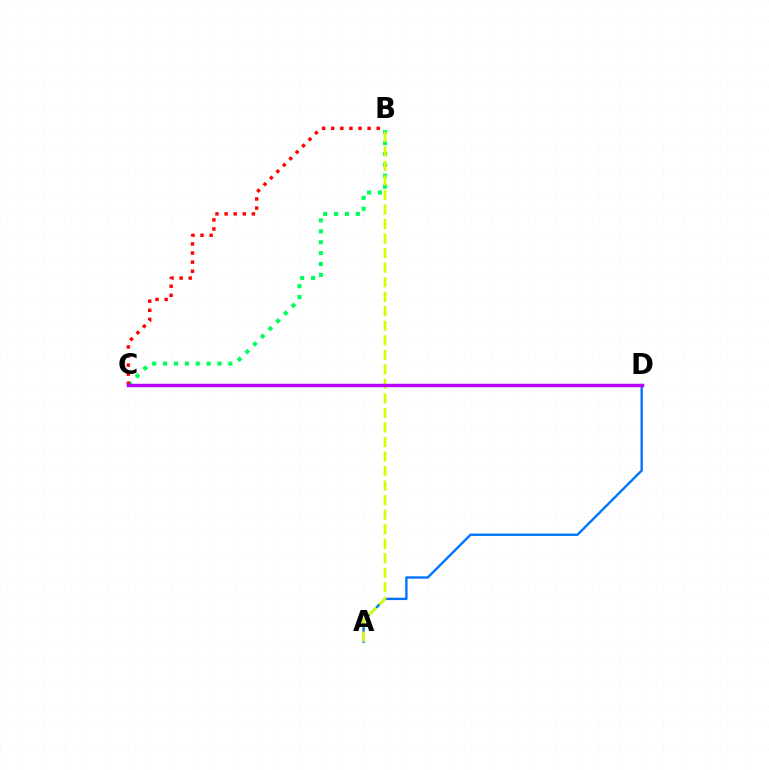{('B', 'C'): [{'color': '#00ff5c', 'line_style': 'dotted', 'thickness': 2.96}, {'color': '#ff0000', 'line_style': 'dotted', 'thickness': 2.47}], ('A', 'D'): [{'color': '#0074ff', 'line_style': 'solid', 'thickness': 1.7}], ('A', 'B'): [{'color': '#d1ff00', 'line_style': 'dashed', 'thickness': 1.97}], ('C', 'D'): [{'color': '#b900ff', 'line_style': 'solid', 'thickness': 2.48}]}